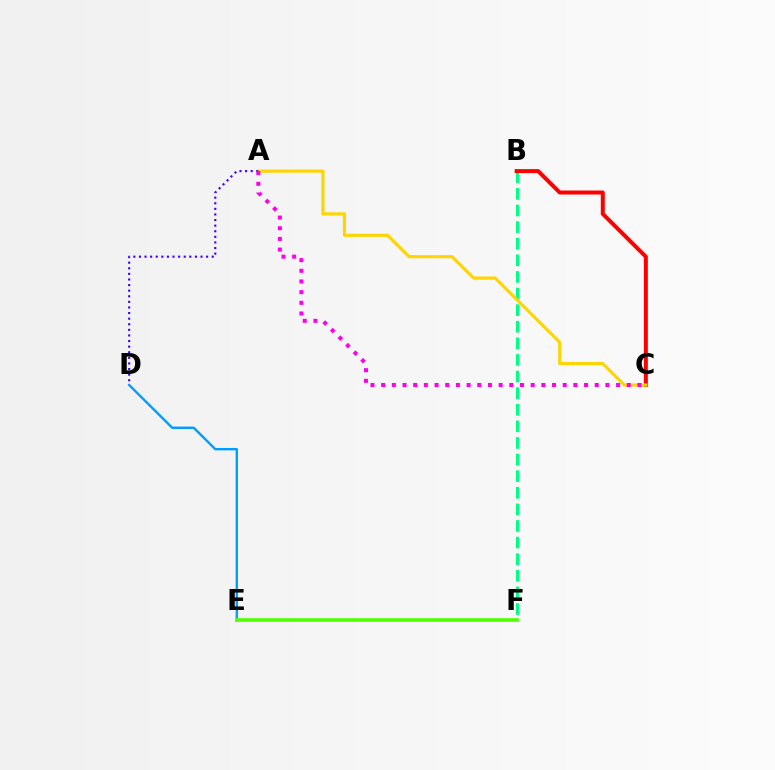{('B', 'F'): [{'color': '#00ff86', 'line_style': 'dashed', 'thickness': 2.26}], ('B', 'C'): [{'color': '#ff0000', 'line_style': 'solid', 'thickness': 2.88}], ('A', 'C'): [{'color': '#ffd500', 'line_style': 'solid', 'thickness': 2.27}, {'color': '#ff00ed', 'line_style': 'dotted', 'thickness': 2.9}], ('A', 'D'): [{'color': '#3700ff', 'line_style': 'dotted', 'thickness': 1.52}], ('D', 'E'): [{'color': '#009eff', 'line_style': 'solid', 'thickness': 1.73}], ('E', 'F'): [{'color': '#4fff00', 'line_style': 'solid', 'thickness': 2.58}]}